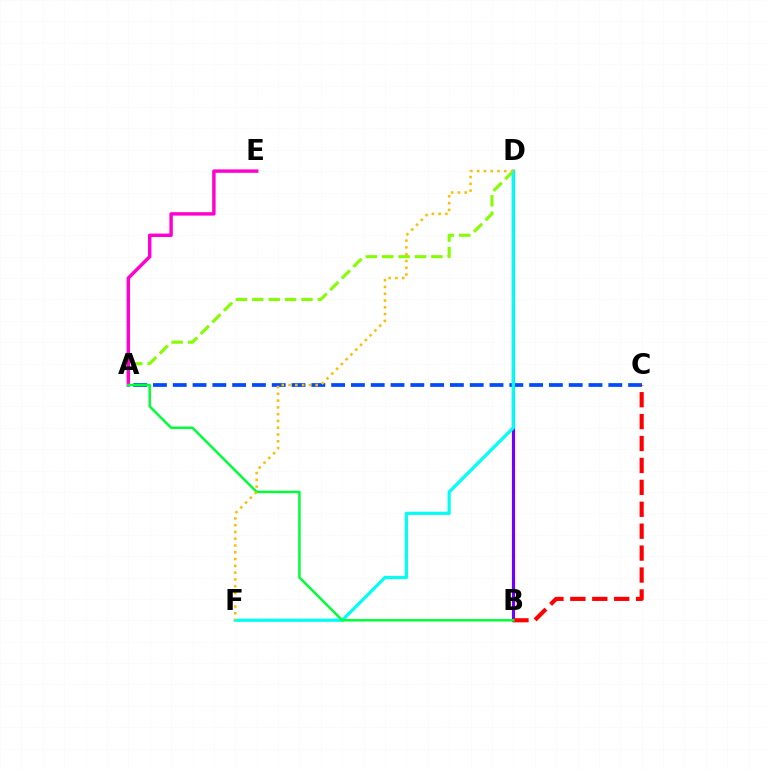{('B', 'D'): [{'color': '#7200ff', 'line_style': 'solid', 'thickness': 2.29}], ('A', 'C'): [{'color': '#004bff', 'line_style': 'dashed', 'thickness': 2.69}], ('A', 'D'): [{'color': '#84ff00', 'line_style': 'dashed', 'thickness': 2.23}], ('D', 'F'): [{'color': '#00fff6', 'line_style': 'solid', 'thickness': 2.31}, {'color': '#ffbd00', 'line_style': 'dotted', 'thickness': 1.84}], ('B', 'C'): [{'color': '#ff0000', 'line_style': 'dashed', 'thickness': 2.98}], ('A', 'E'): [{'color': '#ff00cf', 'line_style': 'solid', 'thickness': 2.47}], ('A', 'B'): [{'color': '#00ff39', 'line_style': 'solid', 'thickness': 1.8}]}